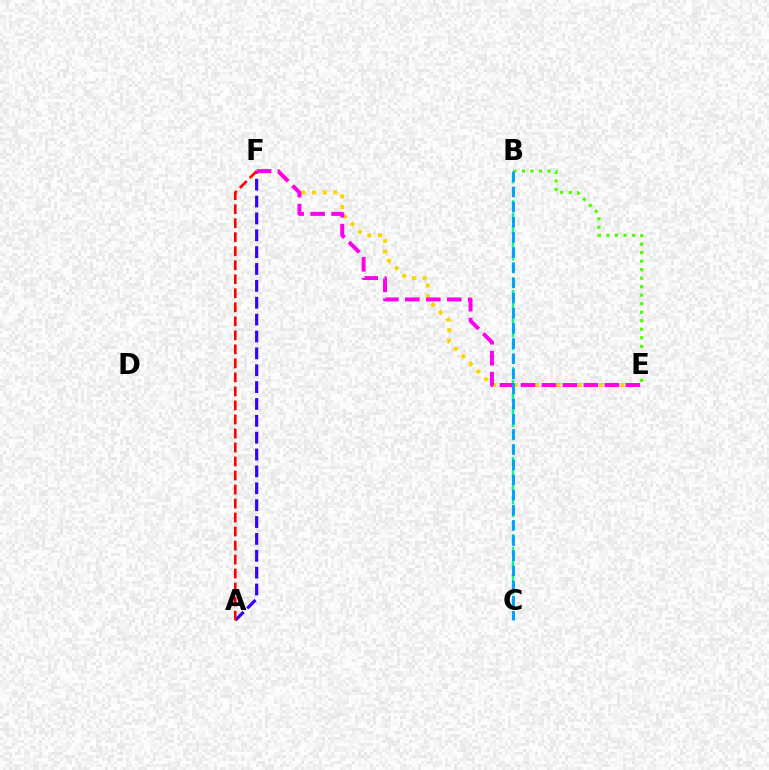{('B', 'E'): [{'color': '#4fff00', 'line_style': 'dotted', 'thickness': 2.31}], ('E', 'F'): [{'color': '#ffd500', 'line_style': 'dotted', 'thickness': 2.91}, {'color': '#ff00ed', 'line_style': 'dashed', 'thickness': 2.85}], ('A', 'F'): [{'color': '#3700ff', 'line_style': 'dashed', 'thickness': 2.29}, {'color': '#ff0000', 'line_style': 'dashed', 'thickness': 1.9}], ('B', 'C'): [{'color': '#00ff86', 'line_style': 'dashed', 'thickness': 1.74}, {'color': '#009eff', 'line_style': 'dashed', 'thickness': 2.06}]}